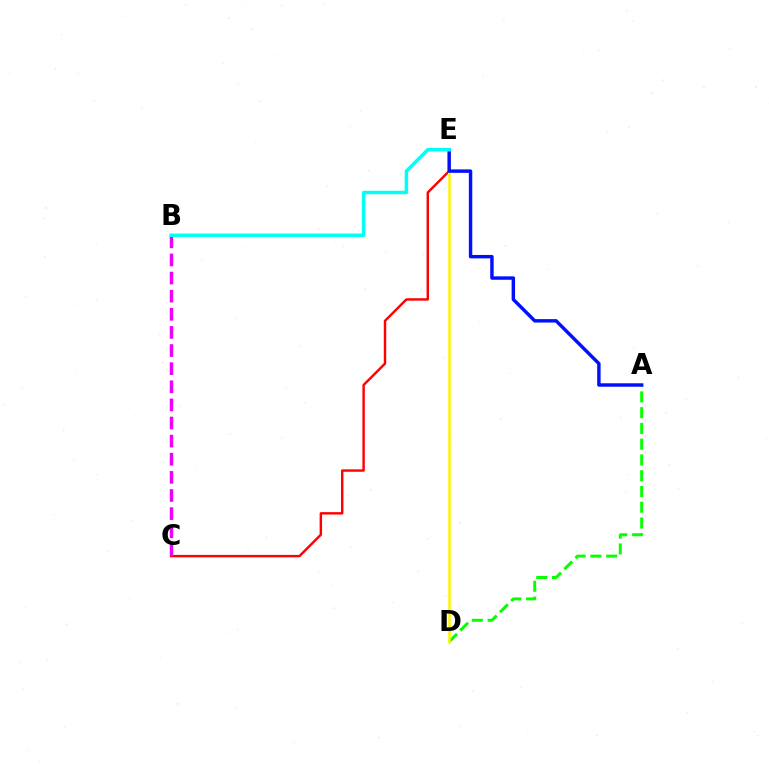{('C', 'E'): [{'color': '#ff0000', 'line_style': 'solid', 'thickness': 1.74}], ('A', 'D'): [{'color': '#08ff00', 'line_style': 'dashed', 'thickness': 2.14}], ('D', 'E'): [{'color': '#fcf500', 'line_style': 'solid', 'thickness': 1.81}], ('B', 'C'): [{'color': '#ee00ff', 'line_style': 'dashed', 'thickness': 2.46}], ('A', 'E'): [{'color': '#0010ff', 'line_style': 'solid', 'thickness': 2.47}], ('B', 'E'): [{'color': '#00fff6', 'line_style': 'solid', 'thickness': 2.5}]}